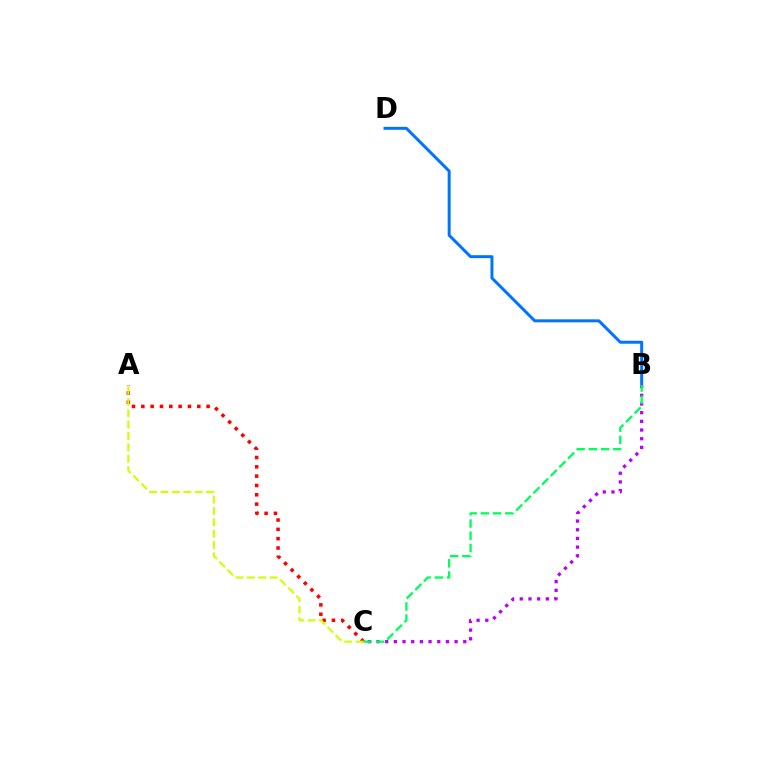{('A', 'C'): [{'color': '#ff0000', 'line_style': 'dotted', 'thickness': 2.53}, {'color': '#d1ff00', 'line_style': 'dashed', 'thickness': 1.55}], ('B', 'C'): [{'color': '#b900ff', 'line_style': 'dotted', 'thickness': 2.36}, {'color': '#00ff5c', 'line_style': 'dashed', 'thickness': 1.66}], ('B', 'D'): [{'color': '#0074ff', 'line_style': 'solid', 'thickness': 2.14}]}